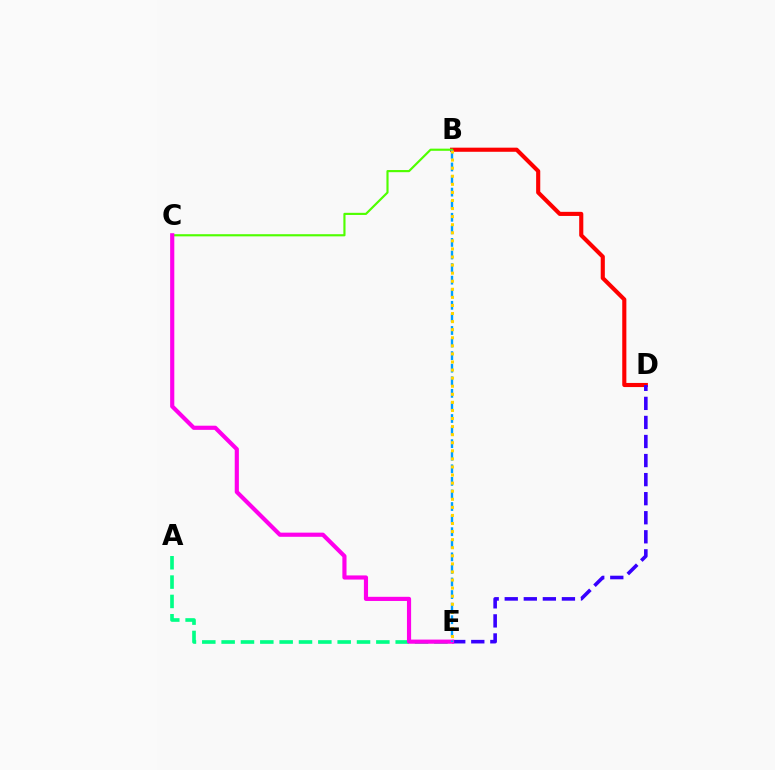{('B', 'D'): [{'color': '#ff0000', 'line_style': 'solid', 'thickness': 2.96}], ('A', 'E'): [{'color': '#00ff86', 'line_style': 'dashed', 'thickness': 2.63}], ('B', 'C'): [{'color': '#4fff00', 'line_style': 'solid', 'thickness': 1.55}], ('D', 'E'): [{'color': '#3700ff', 'line_style': 'dashed', 'thickness': 2.59}], ('C', 'E'): [{'color': '#ff00ed', 'line_style': 'solid', 'thickness': 2.99}], ('B', 'E'): [{'color': '#009eff', 'line_style': 'dashed', 'thickness': 1.71}, {'color': '#ffd500', 'line_style': 'dotted', 'thickness': 2.19}]}